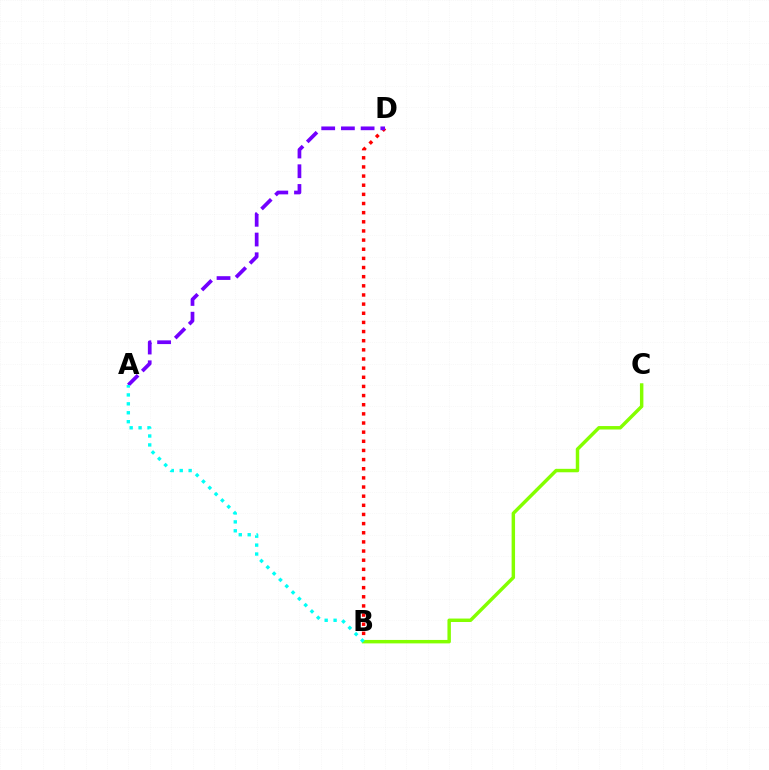{('B', 'D'): [{'color': '#ff0000', 'line_style': 'dotted', 'thickness': 2.48}], ('B', 'C'): [{'color': '#84ff00', 'line_style': 'solid', 'thickness': 2.48}], ('A', 'D'): [{'color': '#7200ff', 'line_style': 'dashed', 'thickness': 2.68}], ('A', 'B'): [{'color': '#00fff6', 'line_style': 'dotted', 'thickness': 2.42}]}